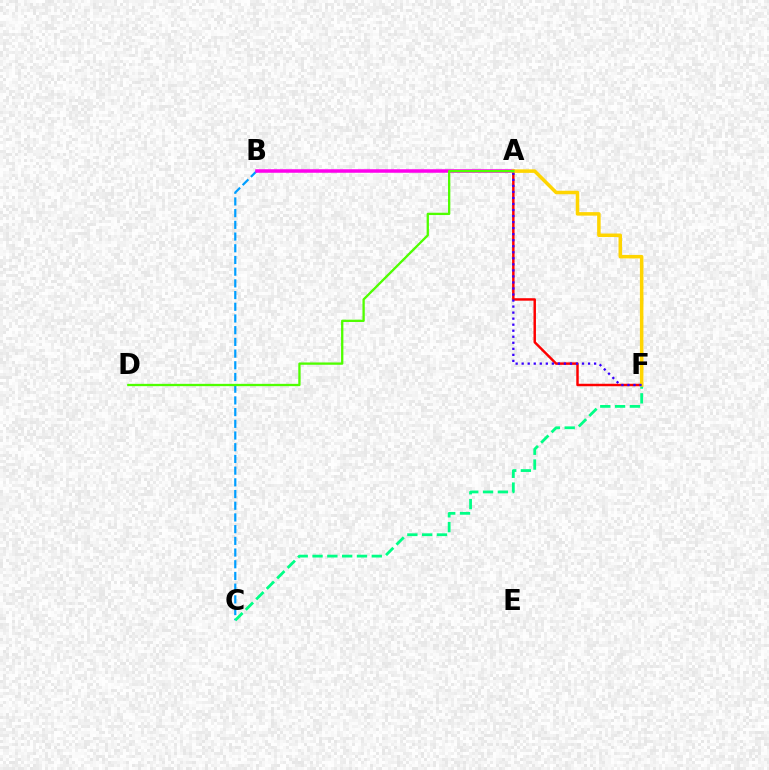{('B', 'C'): [{'color': '#009eff', 'line_style': 'dashed', 'thickness': 1.59}], ('C', 'F'): [{'color': '#00ff86', 'line_style': 'dashed', 'thickness': 2.01}], ('A', 'B'): [{'color': '#ff00ed', 'line_style': 'solid', 'thickness': 2.53}], ('A', 'F'): [{'color': '#ff0000', 'line_style': 'solid', 'thickness': 1.77}, {'color': '#ffd500', 'line_style': 'solid', 'thickness': 2.53}, {'color': '#3700ff', 'line_style': 'dotted', 'thickness': 1.64}], ('A', 'D'): [{'color': '#4fff00', 'line_style': 'solid', 'thickness': 1.66}]}